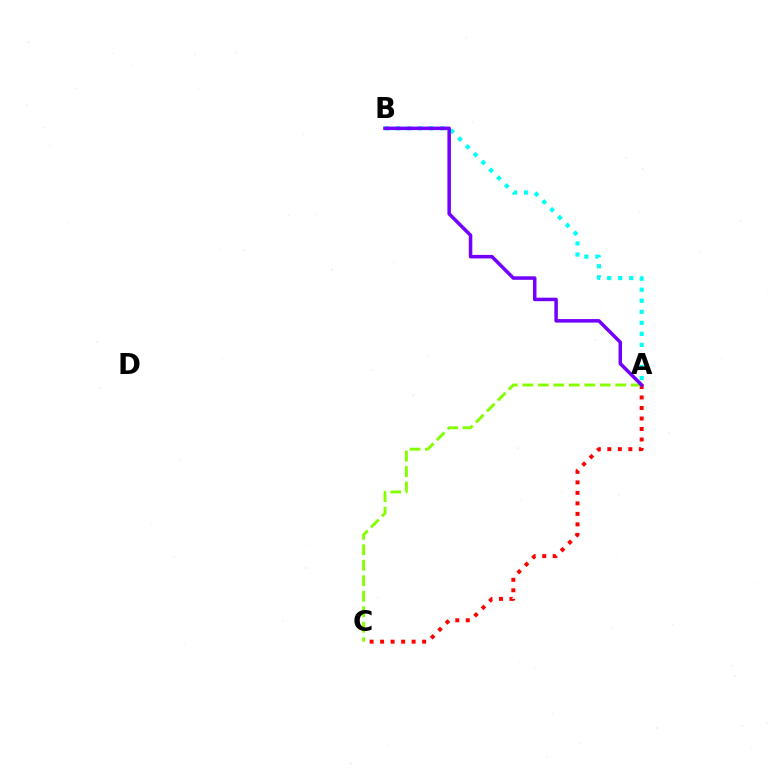{('A', 'C'): [{'color': '#ff0000', 'line_style': 'dotted', 'thickness': 2.85}, {'color': '#84ff00', 'line_style': 'dashed', 'thickness': 2.1}], ('A', 'B'): [{'color': '#00fff6', 'line_style': 'dotted', 'thickness': 3.0}, {'color': '#7200ff', 'line_style': 'solid', 'thickness': 2.53}]}